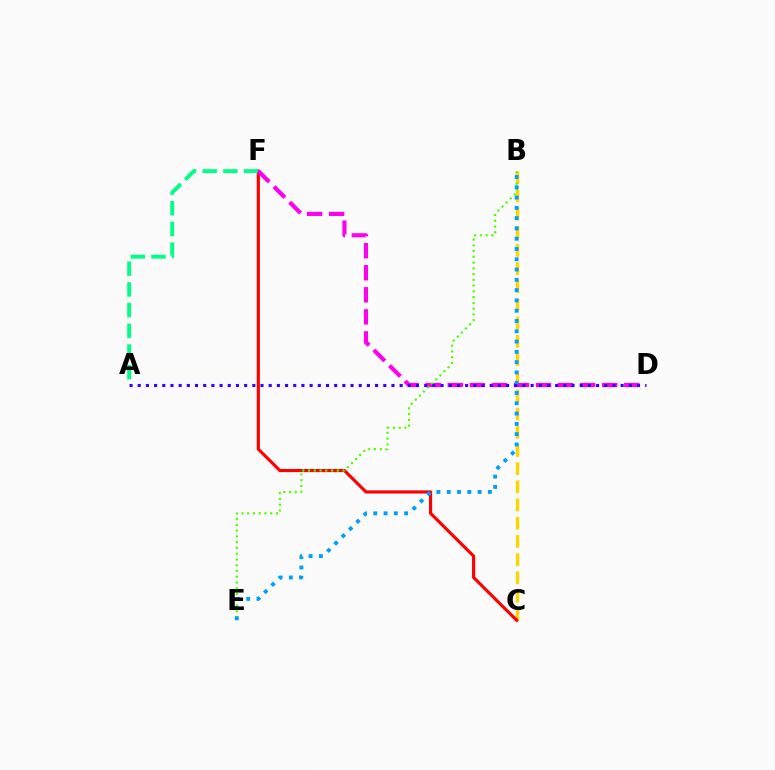{('B', 'C'): [{'color': '#ffd500', 'line_style': 'dashed', 'thickness': 2.47}], ('C', 'F'): [{'color': '#ff0000', 'line_style': 'solid', 'thickness': 2.26}], ('A', 'F'): [{'color': '#00ff86', 'line_style': 'dashed', 'thickness': 2.81}], ('D', 'F'): [{'color': '#ff00ed', 'line_style': 'dashed', 'thickness': 3.0}], ('B', 'E'): [{'color': '#4fff00', 'line_style': 'dotted', 'thickness': 1.56}, {'color': '#009eff', 'line_style': 'dotted', 'thickness': 2.79}], ('A', 'D'): [{'color': '#3700ff', 'line_style': 'dotted', 'thickness': 2.22}]}